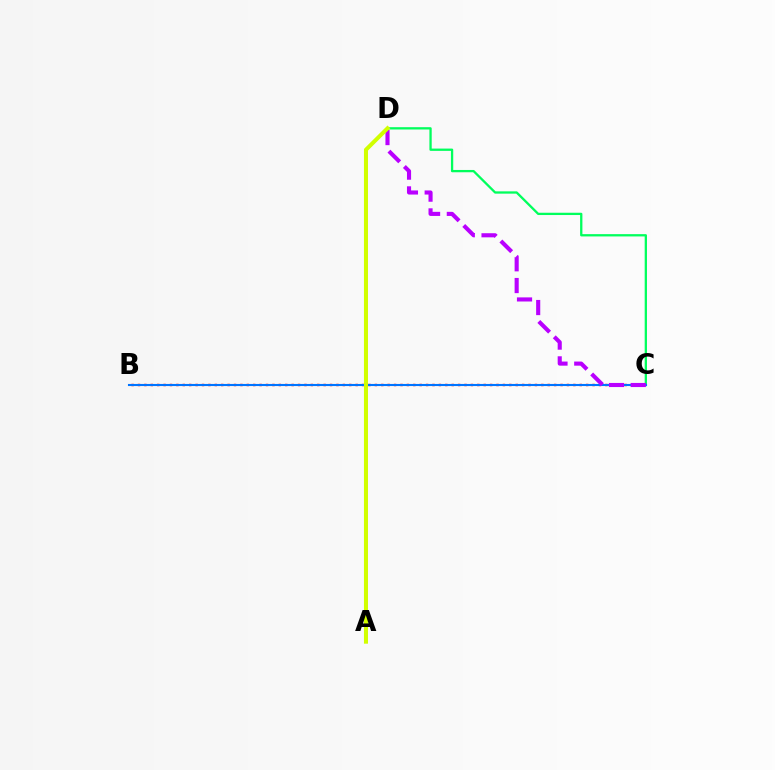{('C', 'D'): [{'color': '#00ff5c', 'line_style': 'solid', 'thickness': 1.65}, {'color': '#b900ff', 'line_style': 'dashed', 'thickness': 2.96}], ('B', 'C'): [{'color': '#ff0000', 'line_style': 'dotted', 'thickness': 1.74}, {'color': '#0074ff', 'line_style': 'solid', 'thickness': 1.5}], ('A', 'D'): [{'color': '#d1ff00', 'line_style': 'solid', 'thickness': 2.9}]}